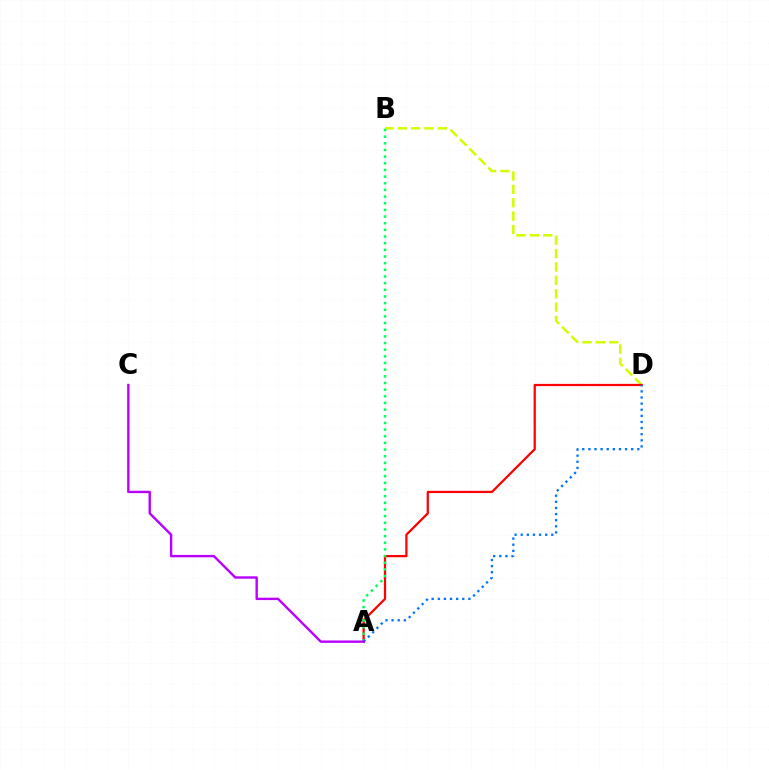{('B', 'D'): [{'color': '#d1ff00', 'line_style': 'dashed', 'thickness': 1.82}], ('A', 'D'): [{'color': '#ff0000', 'line_style': 'solid', 'thickness': 1.62}, {'color': '#0074ff', 'line_style': 'dotted', 'thickness': 1.66}], ('A', 'B'): [{'color': '#00ff5c', 'line_style': 'dotted', 'thickness': 1.81}], ('A', 'C'): [{'color': '#b900ff', 'line_style': 'solid', 'thickness': 1.72}]}